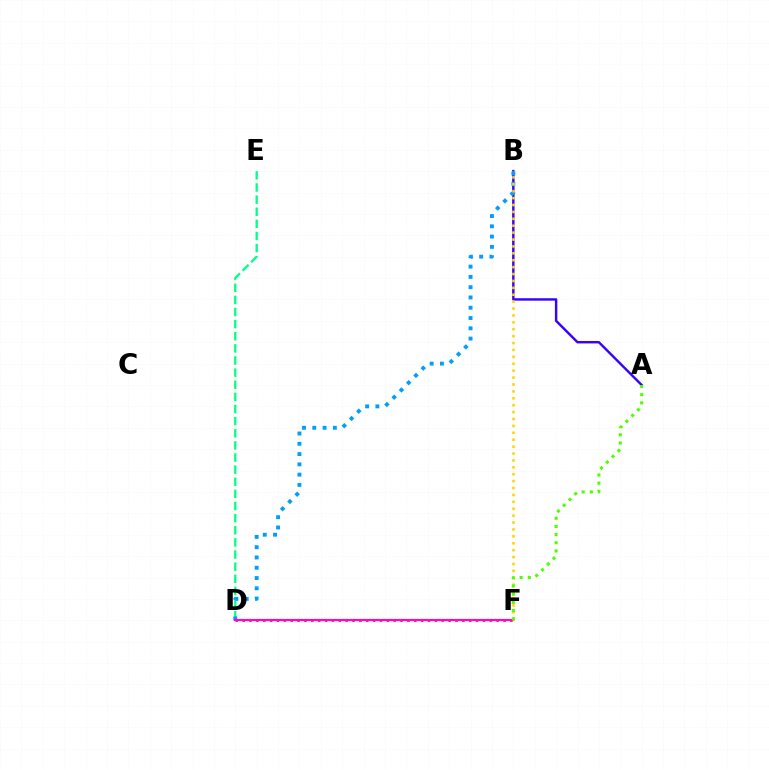{('D', 'E'): [{'color': '#00ff86', 'line_style': 'dashed', 'thickness': 1.65}], ('D', 'F'): [{'color': '#ff0000', 'line_style': 'dotted', 'thickness': 1.87}, {'color': '#ff00ed', 'line_style': 'solid', 'thickness': 1.54}], ('A', 'B'): [{'color': '#3700ff', 'line_style': 'solid', 'thickness': 1.74}], ('B', 'D'): [{'color': '#009eff', 'line_style': 'dotted', 'thickness': 2.79}], ('B', 'F'): [{'color': '#ffd500', 'line_style': 'dotted', 'thickness': 1.88}], ('A', 'F'): [{'color': '#4fff00', 'line_style': 'dotted', 'thickness': 2.22}]}